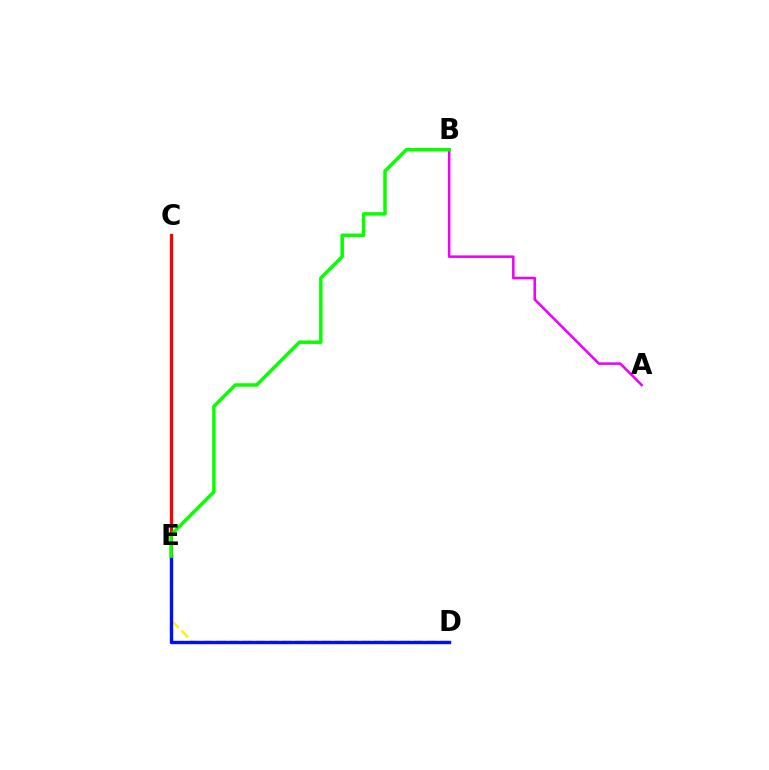{('D', 'E'): [{'color': '#fcf500', 'line_style': 'dashed', 'thickness': 1.79}, {'color': '#0010ff', 'line_style': 'solid', 'thickness': 2.43}], ('A', 'B'): [{'color': '#ee00ff', 'line_style': 'solid', 'thickness': 1.83}], ('C', 'E'): [{'color': '#00fff6', 'line_style': 'dotted', 'thickness': 2.14}, {'color': '#ff0000', 'line_style': 'solid', 'thickness': 2.35}], ('B', 'E'): [{'color': '#08ff00', 'line_style': 'solid', 'thickness': 2.51}]}